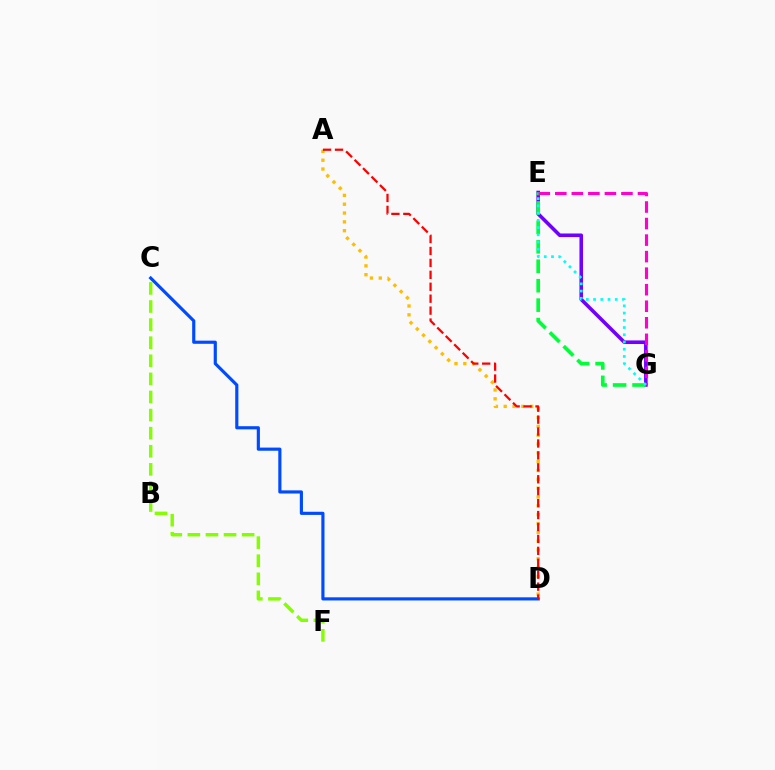{('A', 'D'): [{'color': '#ffbd00', 'line_style': 'dotted', 'thickness': 2.4}, {'color': '#ff0000', 'line_style': 'dashed', 'thickness': 1.62}], ('C', 'D'): [{'color': '#004bff', 'line_style': 'solid', 'thickness': 2.27}], ('E', 'G'): [{'color': '#7200ff', 'line_style': 'solid', 'thickness': 2.58}, {'color': '#00ff39', 'line_style': 'dashed', 'thickness': 2.64}, {'color': '#ff00cf', 'line_style': 'dashed', 'thickness': 2.25}, {'color': '#00fff6', 'line_style': 'dotted', 'thickness': 1.96}], ('C', 'F'): [{'color': '#84ff00', 'line_style': 'dashed', 'thickness': 2.46}]}